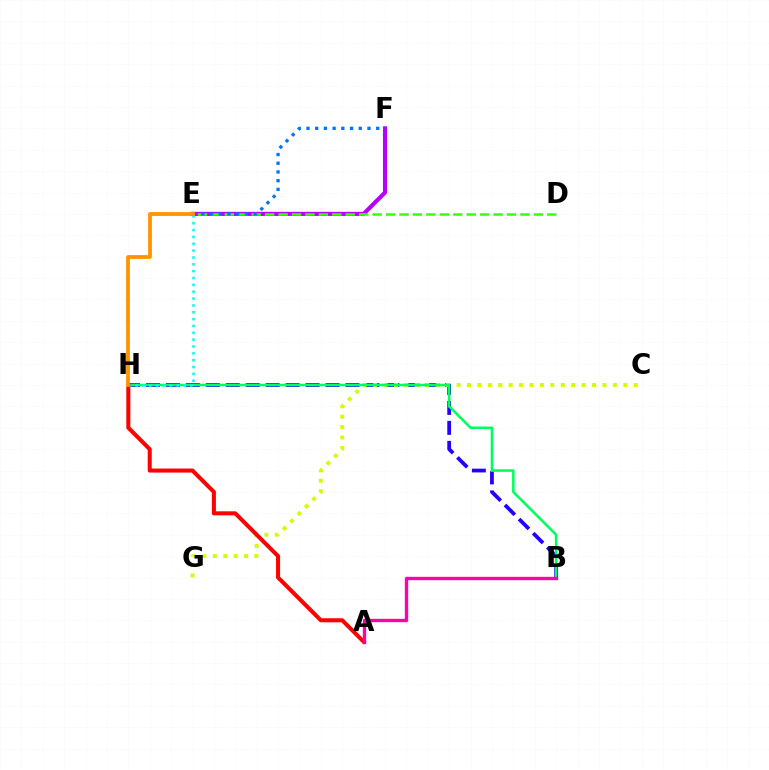{('E', 'F'): [{'color': '#b900ff', 'line_style': 'solid', 'thickness': 2.97}, {'color': '#0074ff', 'line_style': 'dotted', 'thickness': 2.37}], ('B', 'H'): [{'color': '#2500ff', 'line_style': 'dashed', 'thickness': 2.71}, {'color': '#00ff5c', 'line_style': 'solid', 'thickness': 1.83}], ('C', 'G'): [{'color': '#d1ff00', 'line_style': 'dotted', 'thickness': 2.83}], ('E', 'H'): [{'color': '#00fff6', 'line_style': 'dotted', 'thickness': 1.86}, {'color': '#ff9400', 'line_style': 'solid', 'thickness': 2.74}], ('D', 'E'): [{'color': '#3dff00', 'line_style': 'dashed', 'thickness': 1.83}], ('A', 'H'): [{'color': '#ff0000', 'line_style': 'solid', 'thickness': 2.91}], ('A', 'B'): [{'color': '#ff00ac', 'line_style': 'solid', 'thickness': 2.41}]}